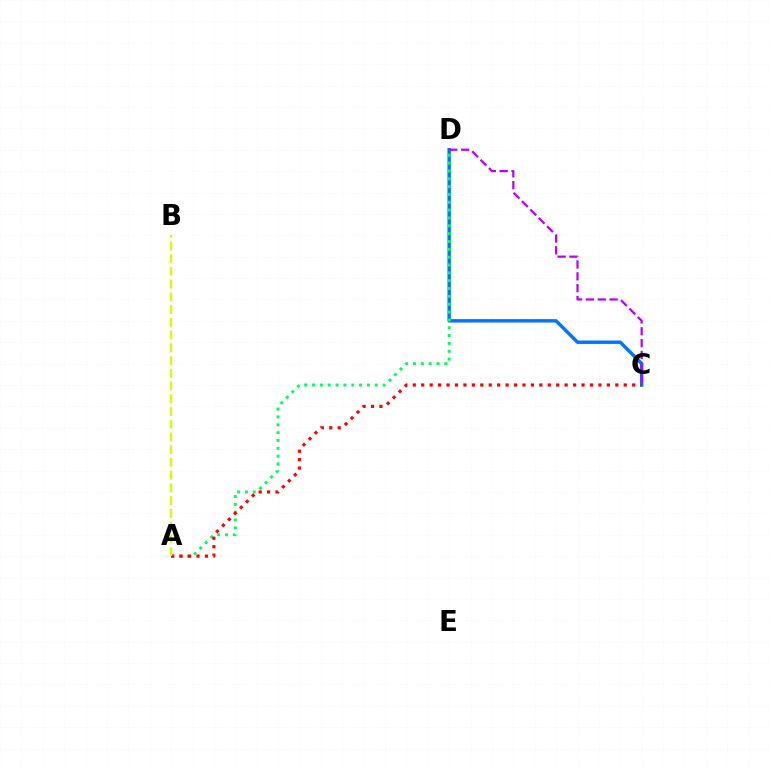{('C', 'D'): [{'color': '#0074ff', 'line_style': 'solid', 'thickness': 2.47}, {'color': '#b900ff', 'line_style': 'dashed', 'thickness': 1.61}], ('A', 'D'): [{'color': '#00ff5c', 'line_style': 'dotted', 'thickness': 2.13}], ('A', 'C'): [{'color': '#ff0000', 'line_style': 'dotted', 'thickness': 2.29}], ('A', 'B'): [{'color': '#d1ff00', 'line_style': 'dashed', 'thickness': 1.73}]}